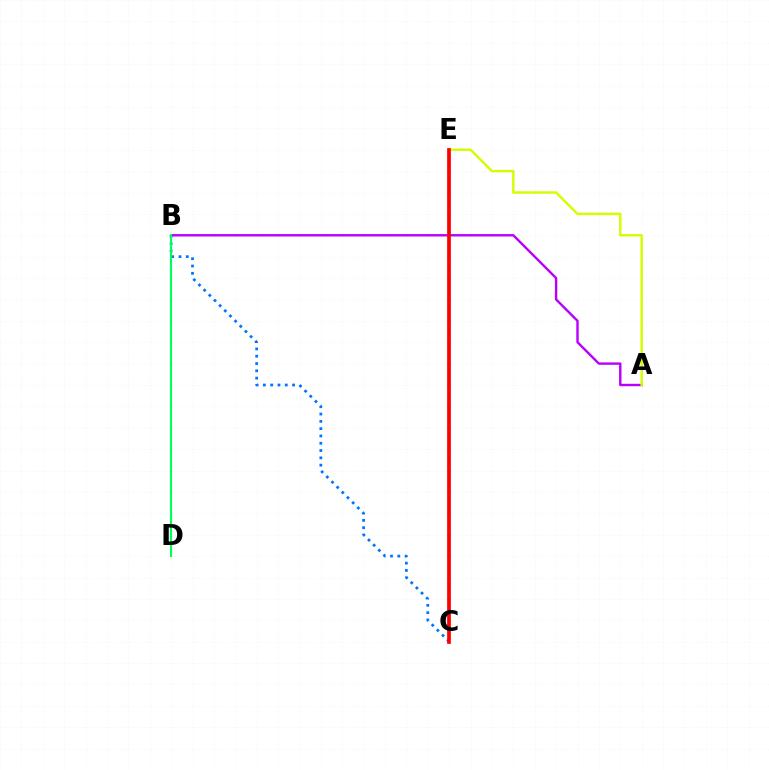{('B', 'C'): [{'color': '#0074ff', 'line_style': 'dotted', 'thickness': 1.98}], ('A', 'B'): [{'color': '#b900ff', 'line_style': 'solid', 'thickness': 1.73}], ('A', 'E'): [{'color': '#d1ff00', 'line_style': 'solid', 'thickness': 1.75}], ('C', 'E'): [{'color': '#ff0000', 'line_style': 'solid', 'thickness': 2.68}], ('B', 'D'): [{'color': '#00ff5c', 'line_style': 'solid', 'thickness': 1.53}]}